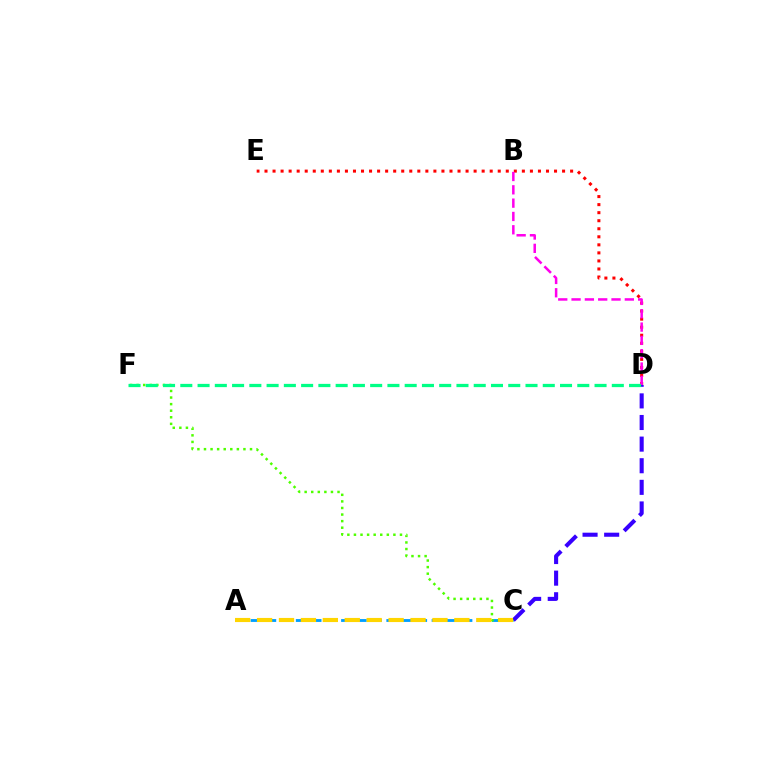{('A', 'C'): [{'color': '#009eff', 'line_style': 'dashed', 'thickness': 2.05}, {'color': '#ffd500', 'line_style': 'dashed', 'thickness': 2.98}], ('C', 'D'): [{'color': '#3700ff', 'line_style': 'dashed', 'thickness': 2.94}], ('D', 'E'): [{'color': '#ff0000', 'line_style': 'dotted', 'thickness': 2.19}], ('B', 'D'): [{'color': '#ff00ed', 'line_style': 'dashed', 'thickness': 1.81}], ('C', 'F'): [{'color': '#4fff00', 'line_style': 'dotted', 'thickness': 1.79}], ('D', 'F'): [{'color': '#00ff86', 'line_style': 'dashed', 'thickness': 2.34}]}